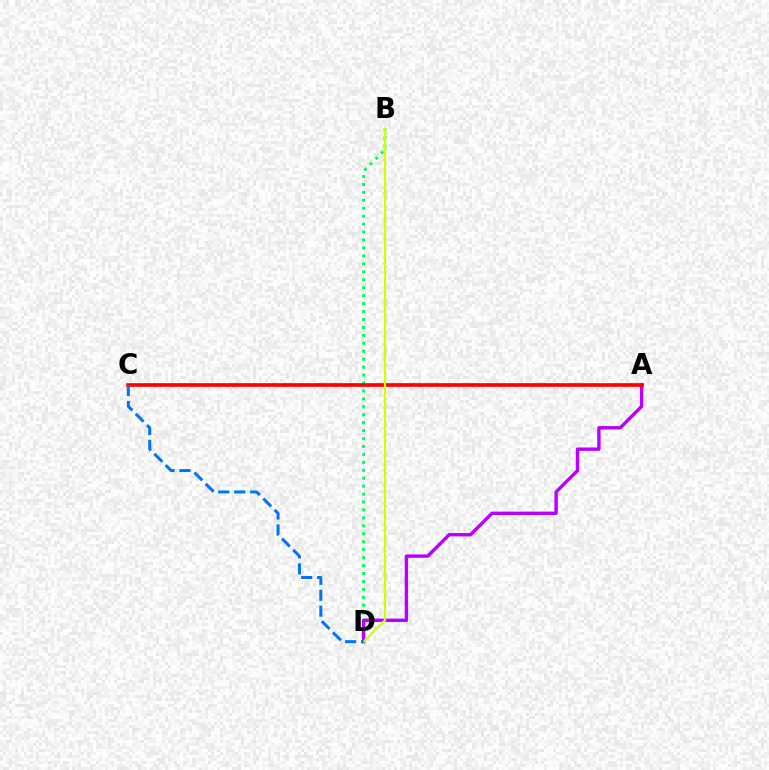{('B', 'D'): [{'color': '#00ff5c', 'line_style': 'dotted', 'thickness': 2.16}, {'color': '#d1ff00', 'line_style': 'solid', 'thickness': 1.58}], ('A', 'D'): [{'color': '#b900ff', 'line_style': 'solid', 'thickness': 2.44}], ('A', 'C'): [{'color': '#ff0000', 'line_style': 'solid', 'thickness': 2.64}], ('C', 'D'): [{'color': '#0074ff', 'line_style': 'dashed', 'thickness': 2.16}]}